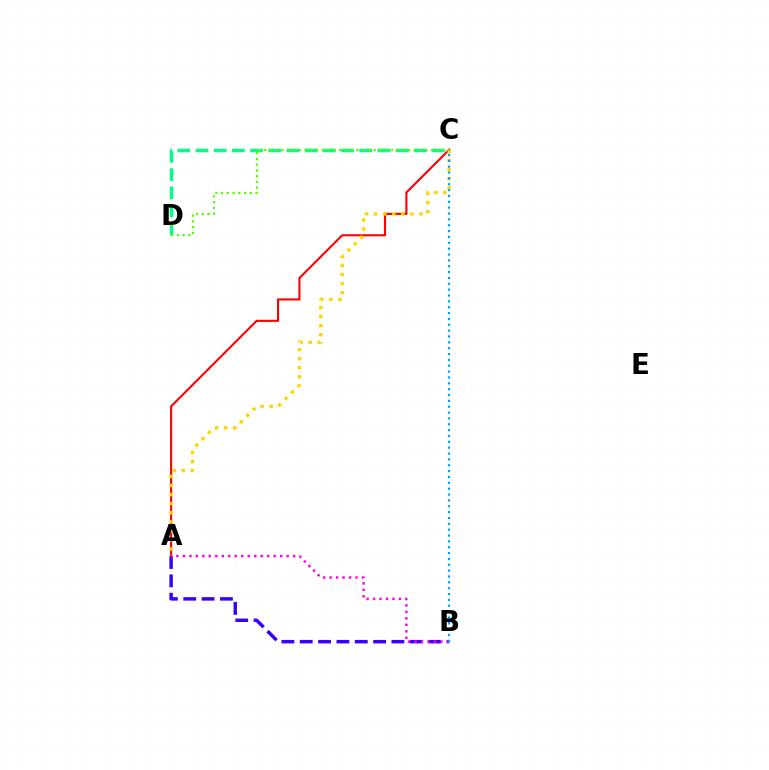{('A', 'B'): [{'color': '#3700ff', 'line_style': 'dashed', 'thickness': 2.49}, {'color': '#ff00ed', 'line_style': 'dotted', 'thickness': 1.76}], ('A', 'C'): [{'color': '#ff0000', 'line_style': 'solid', 'thickness': 1.52}, {'color': '#ffd500', 'line_style': 'dotted', 'thickness': 2.46}], ('B', 'C'): [{'color': '#009eff', 'line_style': 'dotted', 'thickness': 1.59}], ('C', 'D'): [{'color': '#00ff86', 'line_style': 'dashed', 'thickness': 2.47}, {'color': '#4fff00', 'line_style': 'dotted', 'thickness': 1.56}]}